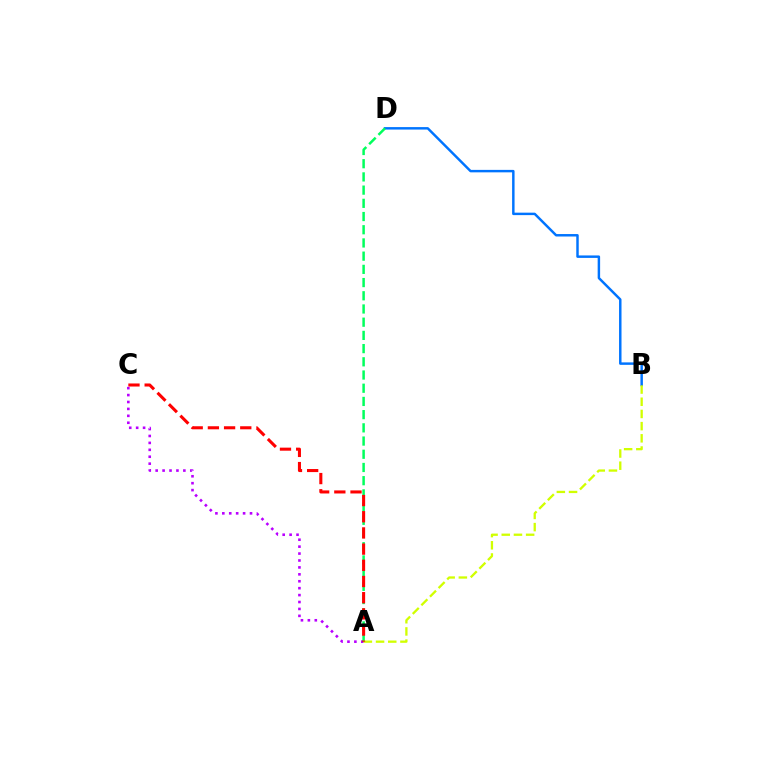{('A', 'C'): [{'color': '#b900ff', 'line_style': 'dotted', 'thickness': 1.88}, {'color': '#ff0000', 'line_style': 'dashed', 'thickness': 2.2}], ('B', 'D'): [{'color': '#0074ff', 'line_style': 'solid', 'thickness': 1.77}], ('A', 'D'): [{'color': '#00ff5c', 'line_style': 'dashed', 'thickness': 1.79}], ('A', 'B'): [{'color': '#d1ff00', 'line_style': 'dashed', 'thickness': 1.66}]}